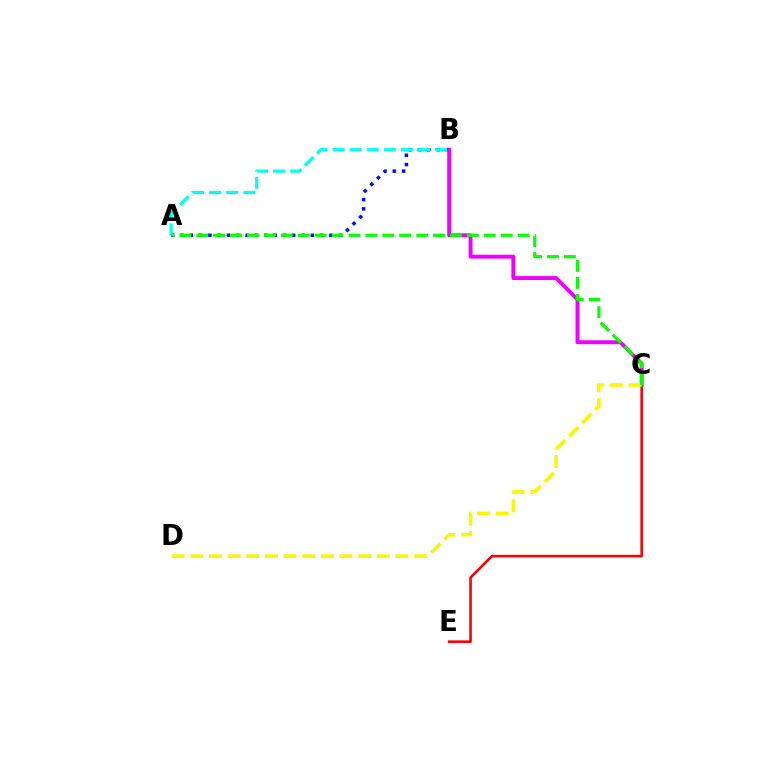{('A', 'B'): [{'color': '#0010ff', 'line_style': 'dotted', 'thickness': 2.53}, {'color': '#00fff6', 'line_style': 'dashed', 'thickness': 2.32}], ('C', 'E'): [{'color': '#ff0000', 'line_style': 'solid', 'thickness': 1.87}], ('B', 'C'): [{'color': '#ee00ff', 'line_style': 'solid', 'thickness': 2.81}], ('C', 'D'): [{'color': '#fcf500', 'line_style': 'dashed', 'thickness': 2.53}], ('A', 'C'): [{'color': '#08ff00', 'line_style': 'dashed', 'thickness': 2.3}]}